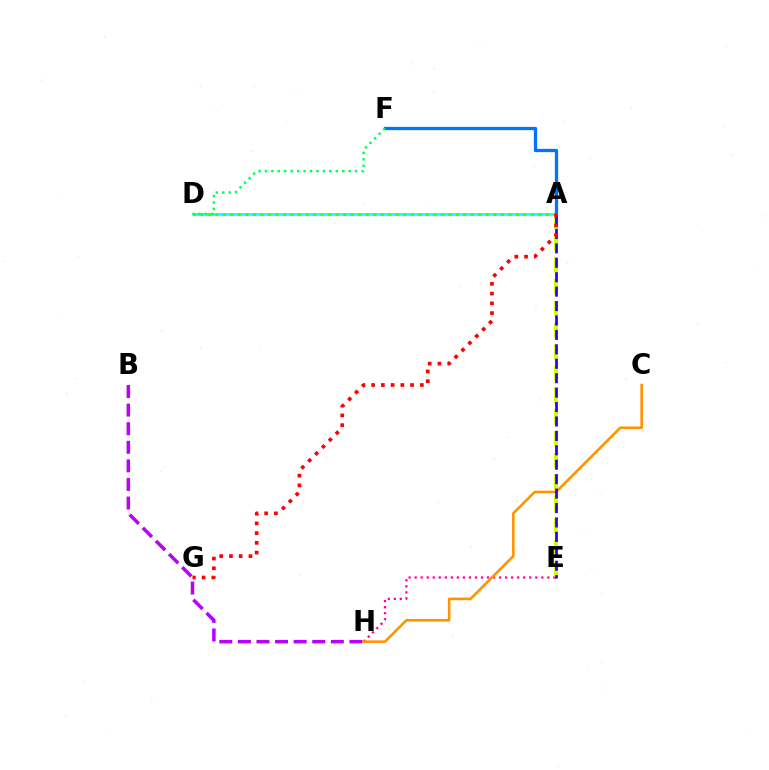{('E', 'H'): [{'color': '#ff00ac', 'line_style': 'dotted', 'thickness': 1.64}], ('B', 'H'): [{'color': '#b900ff', 'line_style': 'dashed', 'thickness': 2.53}], ('A', 'D'): [{'color': '#00fff6', 'line_style': 'solid', 'thickness': 1.81}, {'color': '#3dff00', 'line_style': 'dotted', 'thickness': 2.04}], ('C', 'H'): [{'color': '#ff9400', 'line_style': 'solid', 'thickness': 1.88}], ('A', 'E'): [{'color': '#d1ff00', 'line_style': 'dashed', 'thickness': 2.95}, {'color': '#2500ff', 'line_style': 'dashed', 'thickness': 1.96}], ('A', 'F'): [{'color': '#0074ff', 'line_style': 'solid', 'thickness': 2.37}], ('D', 'F'): [{'color': '#00ff5c', 'line_style': 'dotted', 'thickness': 1.75}], ('A', 'G'): [{'color': '#ff0000', 'line_style': 'dotted', 'thickness': 2.65}]}